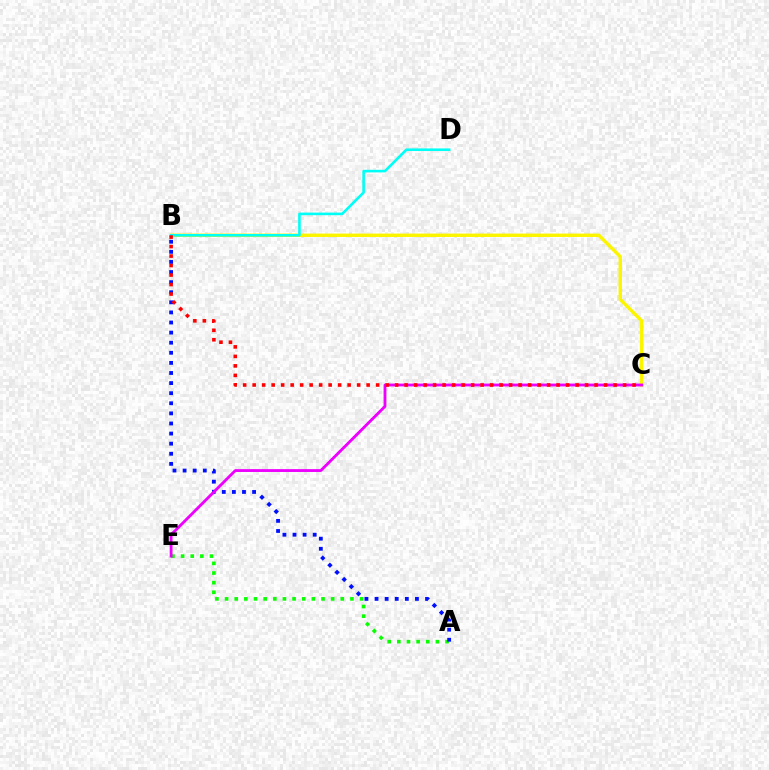{('B', 'C'): [{'color': '#fcf500', 'line_style': 'solid', 'thickness': 2.46}, {'color': '#ff0000', 'line_style': 'dotted', 'thickness': 2.58}], ('A', 'E'): [{'color': '#08ff00', 'line_style': 'dotted', 'thickness': 2.62}], ('B', 'D'): [{'color': '#00fff6', 'line_style': 'solid', 'thickness': 1.88}], ('A', 'B'): [{'color': '#0010ff', 'line_style': 'dotted', 'thickness': 2.74}], ('C', 'E'): [{'color': '#ee00ff', 'line_style': 'solid', 'thickness': 2.05}]}